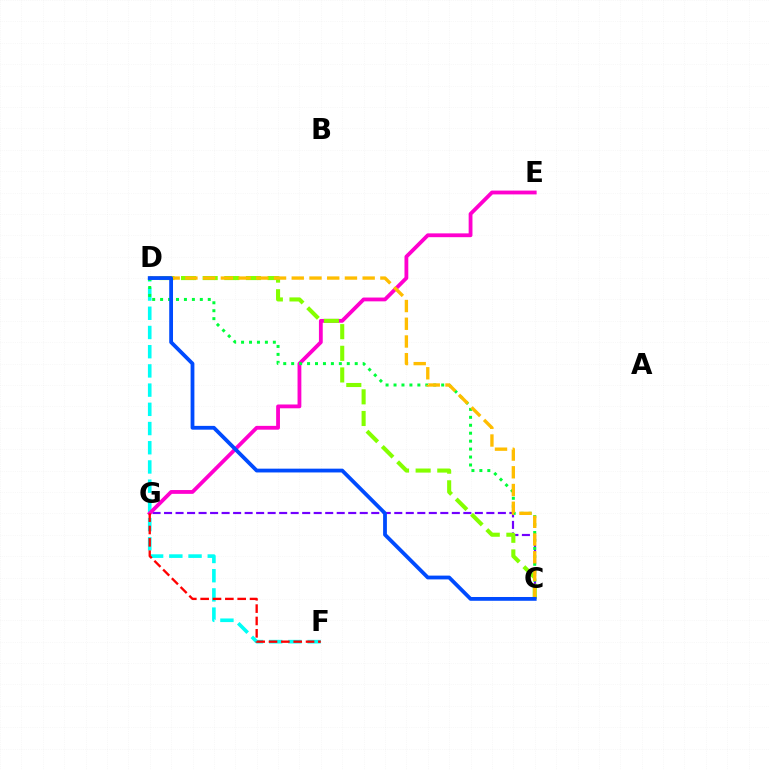{('C', 'G'): [{'color': '#7200ff', 'line_style': 'dashed', 'thickness': 1.56}], ('D', 'F'): [{'color': '#00fff6', 'line_style': 'dashed', 'thickness': 2.61}], ('E', 'G'): [{'color': '#ff00cf', 'line_style': 'solid', 'thickness': 2.74}], ('C', 'D'): [{'color': '#00ff39', 'line_style': 'dotted', 'thickness': 2.16}, {'color': '#84ff00', 'line_style': 'dashed', 'thickness': 2.94}, {'color': '#ffbd00', 'line_style': 'dashed', 'thickness': 2.41}, {'color': '#004bff', 'line_style': 'solid', 'thickness': 2.73}], ('F', 'G'): [{'color': '#ff0000', 'line_style': 'dashed', 'thickness': 1.68}]}